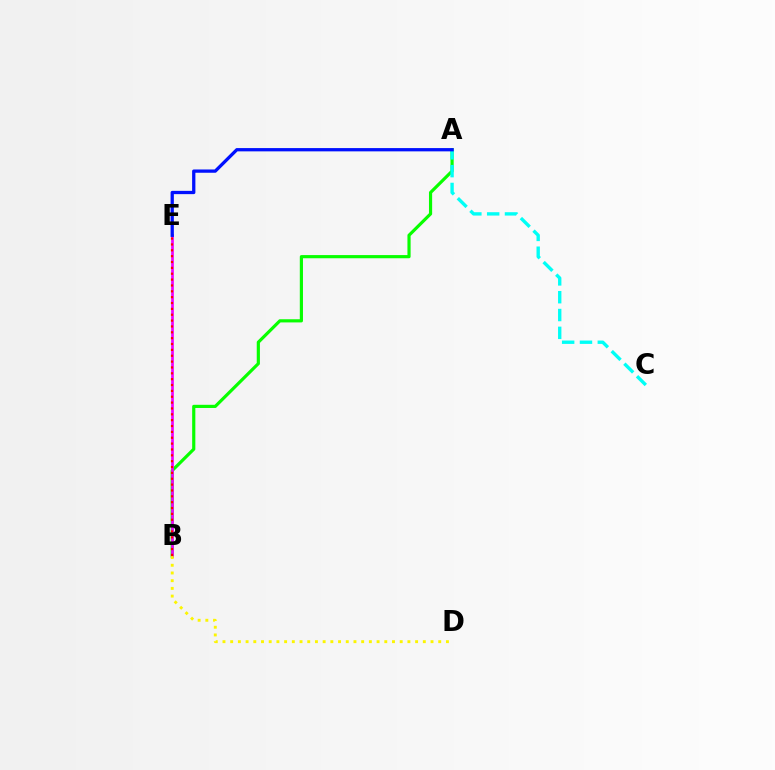{('A', 'B'): [{'color': '#08ff00', 'line_style': 'solid', 'thickness': 2.29}], ('B', 'E'): [{'color': '#ee00ff', 'line_style': 'solid', 'thickness': 1.93}, {'color': '#ff0000', 'line_style': 'dotted', 'thickness': 1.59}], ('A', 'C'): [{'color': '#00fff6', 'line_style': 'dashed', 'thickness': 2.42}], ('A', 'E'): [{'color': '#0010ff', 'line_style': 'solid', 'thickness': 2.36}], ('B', 'D'): [{'color': '#fcf500', 'line_style': 'dotted', 'thickness': 2.09}]}